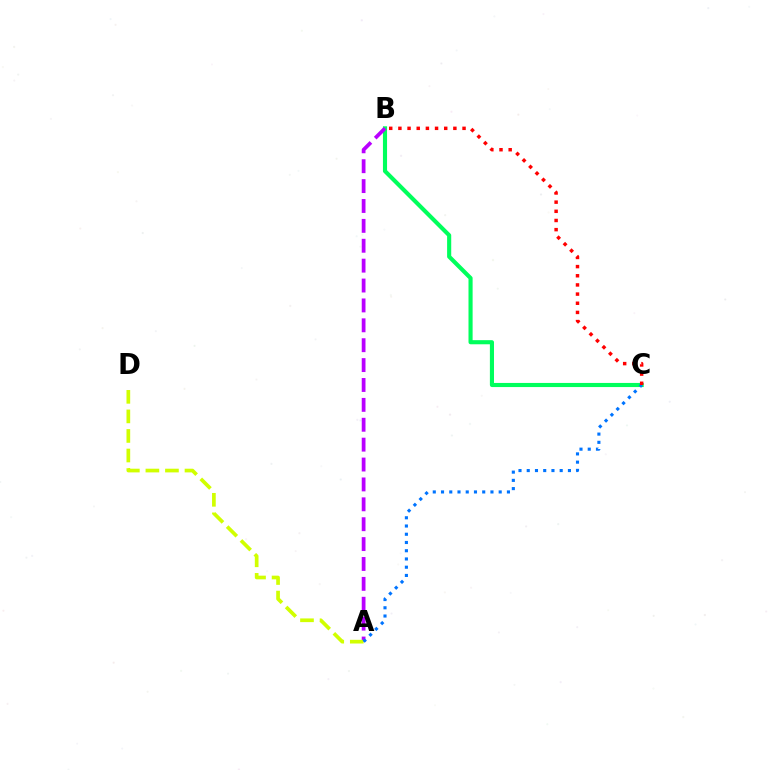{('B', 'C'): [{'color': '#00ff5c', 'line_style': 'solid', 'thickness': 2.96}, {'color': '#ff0000', 'line_style': 'dotted', 'thickness': 2.49}], ('A', 'B'): [{'color': '#b900ff', 'line_style': 'dashed', 'thickness': 2.7}], ('A', 'D'): [{'color': '#d1ff00', 'line_style': 'dashed', 'thickness': 2.66}], ('A', 'C'): [{'color': '#0074ff', 'line_style': 'dotted', 'thickness': 2.24}]}